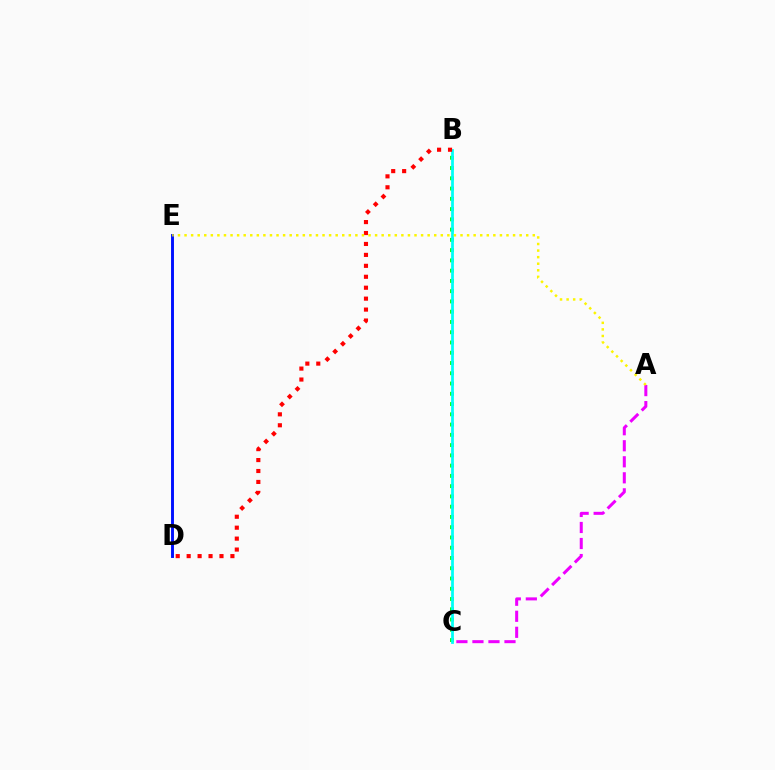{('B', 'C'): [{'color': '#08ff00', 'line_style': 'dotted', 'thickness': 2.79}, {'color': '#00fff6', 'line_style': 'solid', 'thickness': 1.99}], ('D', 'E'): [{'color': '#0010ff', 'line_style': 'solid', 'thickness': 2.11}], ('B', 'D'): [{'color': '#ff0000', 'line_style': 'dotted', 'thickness': 2.97}], ('A', 'C'): [{'color': '#ee00ff', 'line_style': 'dashed', 'thickness': 2.18}], ('A', 'E'): [{'color': '#fcf500', 'line_style': 'dotted', 'thickness': 1.79}]}